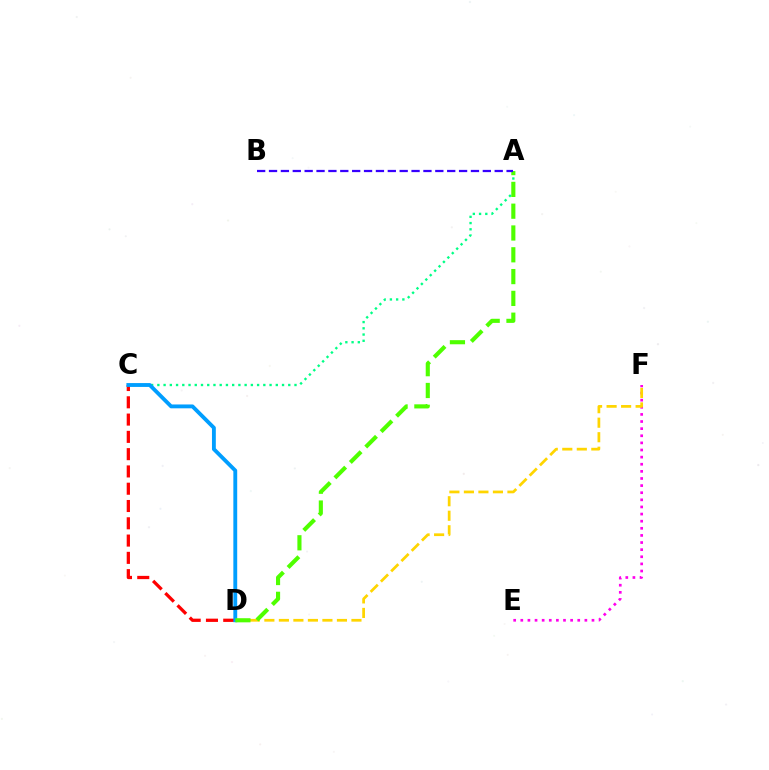{('C', 'D'): [{'color': '#ff0000', 'line_style': 'dashed', 'thickness': 2.35}, {'color': '#009eff', 'line_style': 'solid', 'thickness': 2.77}], ('E', 'F'): [{'color': '#ff00ed', 'line_style': 'dotted', 'thickness': 1.93}], ('D', 'F'): [{'color': '#ffd500', 'line_style': 'dashed', 'thickness': 1.97}], ('A', 'C'): [{'color': '#00ff86', 'line_style': 'dotted', 'thickness': 1.69}], ('A', 'D'): [{'color': '#4fff00', 'line_style': 'dashed', 'thickness': 2.96}], ('A', 'B'): [{'color': '#3700ff', 'line_style': 'dashed', 'thickness': 1.61}]}